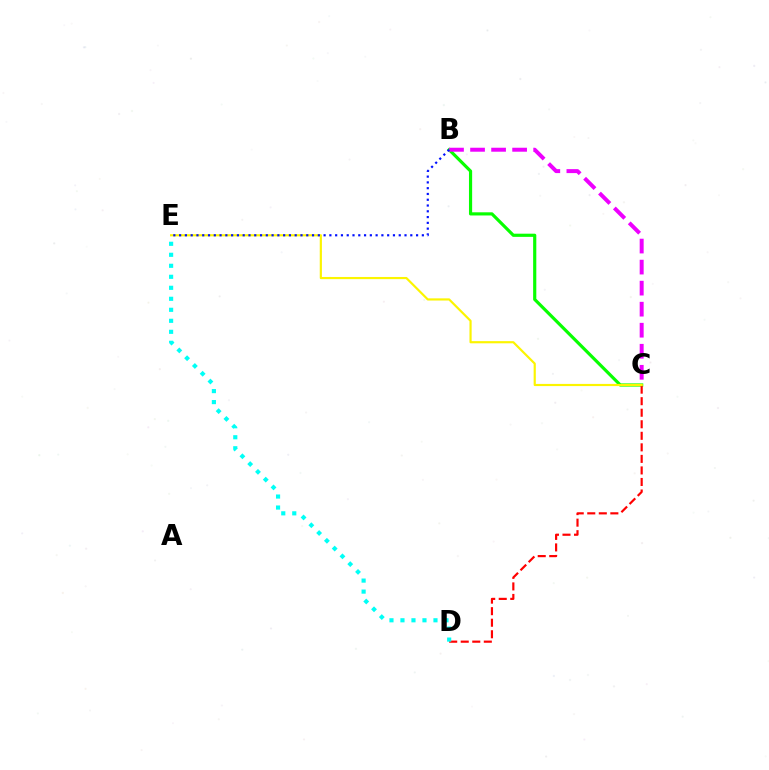{('B', 'C'): [{'color': '#08ff00', 'line_style': 'solid', 'thickness': 2.28}, {'color': '#ee00ff', 'line_style': 'dashed', 'thickness': 2.86}], ('C', 'D'): [{'color': '#ff0000', 'line_style': 'dashed', 'thickness': 1.57}], ('D', 'E'): [{'color': '#00fff6', 'line_style': 'dotted', 'thickness': 2.99}], ('C', 'E'): [{'color': '#fcf500', 'line_style': 'solid', 'thickness': 1.56}], ('B', 'E'): [{'color': '#0010ff', 'line_style': 'dotted', 'thickness': 1.57}]}